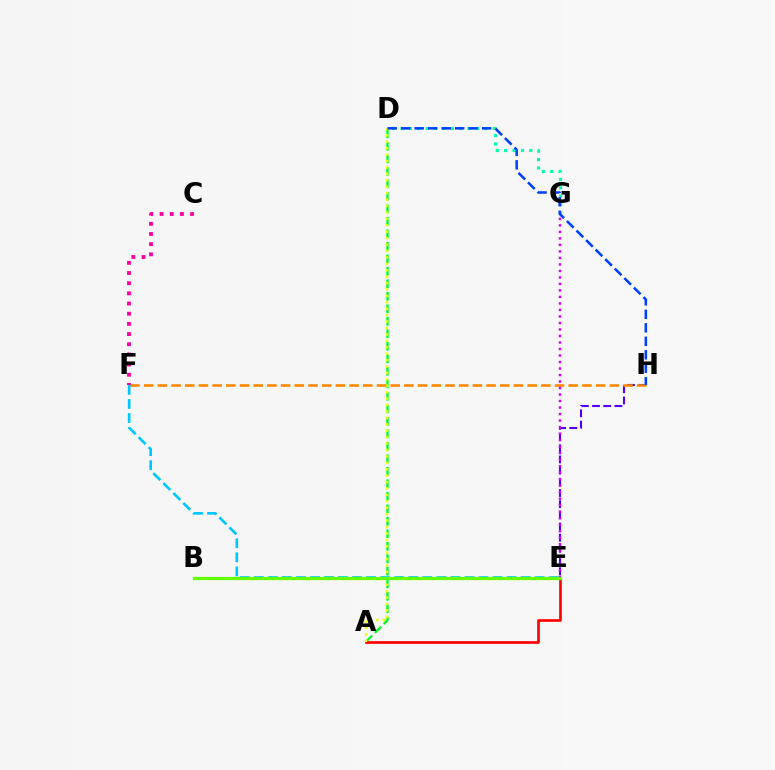{('D', 'G'): [{'color': '#00ffaf', 'line_style': 'dotted', 'thickness': 2.28}], ('E', 'H'): [{'color': '#4f00ff', 'line_style': 'dashed', 'thickness': 1.52}], ('A', 'D'): [{'color': '#00ff27', 'line_style': 'dashed', 'thickness': 1.7}, {'color': '#eeff00', 'line_style': 'dotted', 'thickness': 1.74}], ('A', 'E'): [{'color': '#ff0000', 'line_style': 'solid', 'thickness': 1.91}], ('F', 'H'): [{'color': '#ff8800', 'line_style': 'dashed', 'thickness': 1.86}], ('C', 'F'): [{'color': '#ff00a0', 'line_style': 'dotted', 'thickness': 2.76}], ('E', 'G'): [{'color': '#d600ff', 'line_style': 'dotted', 'thickness': 1.77}], ('D', 'H'): [{'color': '#003fff', 'line_style': 'dashed', 'thickness': 1.83}], ('E', 'F'): [{'color': '#00c7ff', 'line_style': 'dashed', 'thickness': 1.91}], ('B', 'E'): [{'color': '#66ff00', 'line_style': 'solid', 'thickness': 2.35}]}